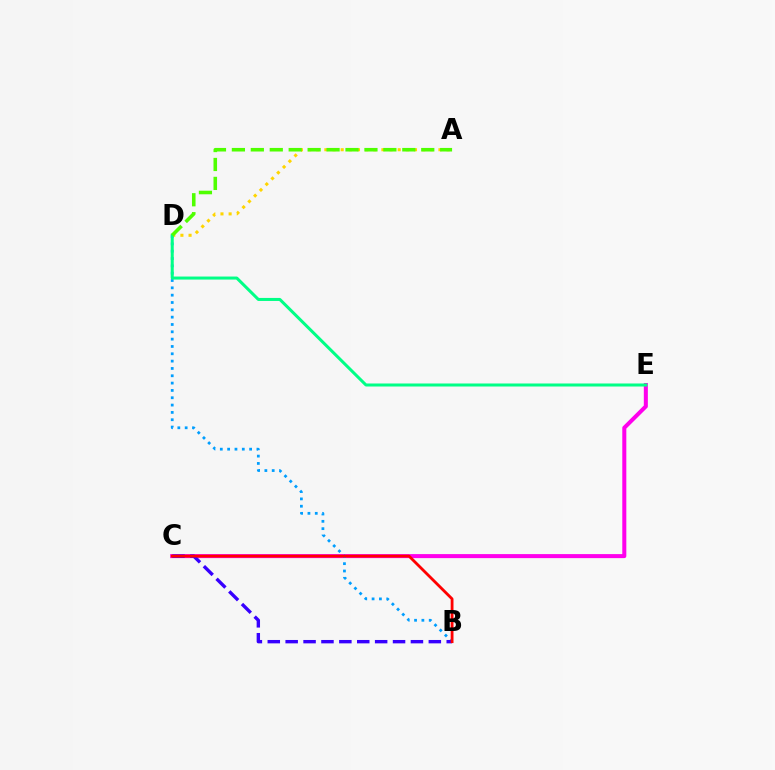{('C', 'E'): [{'color': '#ff00ed', 'line_style': 'solid', 'thickness': 2.9}], ('B', 'D'): [{'color': '#009eff', 'line_style': 'dotted', 'thickness': 1.99}], ('B', 'C'): [{'color': '#3700ff', 'line_style': 'dashed', 'thickness': 2.43}, {'color': '#ff0000', 'line_style': 'solid', 'thickness': 2.02}], ('A', 'D'): [{'color': '#ffd500', 'line_style': 'dotted', 'thickness': 2.21}, {'color': '#4fff00', 'line_style': 'dashed', 'thickness': 2.57}], ('D', 'E'): [{'color': '#00ff86', 'line_style': 'solid', 'thickness': 2.18}]}